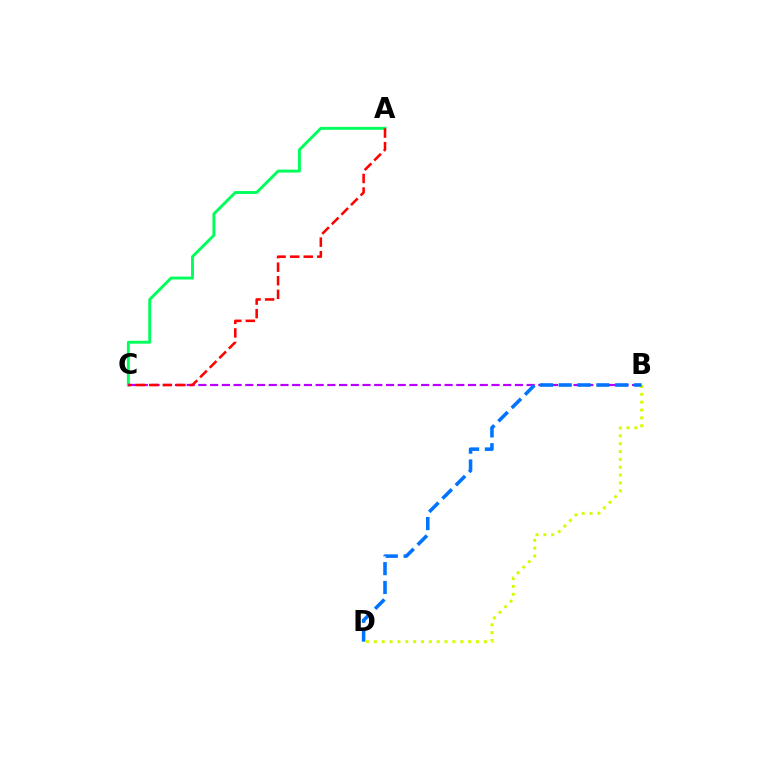{('A', 'C'): [{'color': '#00ff5c', 'line_style': 'solid', 'thickness': 2.1}, {'color': '#ff0000', 'line_style': 'dashed', 'thickness': 1.84}], ('B', 'C'): [{'color': '#b900ff', 'line_style': 'dashed', 'thickness': 1.59}], ('B', 'D'): [{'color': '#d1ff00', 'line_style': 'dotted', 'thickness': 2.13}, {'color': '#0074ff', 'line_style': 'dashed', 'thickness': 2.56}]}